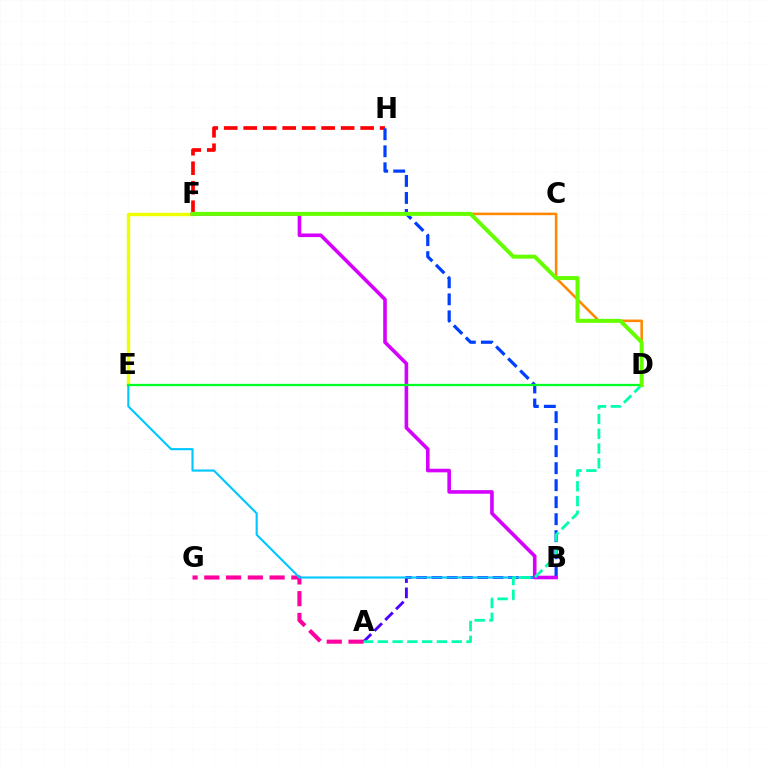{('F', 'H'): [{'color': '#ff0000', 'line_style': 'dashed', 'thickness': 2.65}], ('A', 'G'): [{'color': '#ff00a0', 'line_style': 'dashed', 'thickness': 2.96}], ('E', 'F'): [{'color': '#eeff00', 'line_style': 'solid', 'thickness': 2.44}], ('B', 'H'): [{'color': '#003fff', 'line_style': 'dashed', 'thickness': 2.31}], ('A', 'B'): [{'color': '#4f00ff', 'line_style': 'dashed', 'thickness': 2.08}], ('B', 'E'): [{'color': '#00c7ff', 'line_style': 'solid', 'thickness': 1.53}], ('B', 'F'): [{'color': '#d600ff', 'line_style': 'solid', 'thickness': 2.6}], ('A', 'D'): [{'color': '#00ffaf', 'line_style': 'dashed', 'thickness': 2.01}], ('D', 'F'): [{'color': '#ff8800', 'line_style': 'solid', 'thickness': 1.84}, {'color': '#66ff00', 'line_style': 'solid', 'thickness': 2.87}], ('D', 'E'): [{'color': '#00ff27', 'line_style': 'solid', 'thickness': 1.64}]}